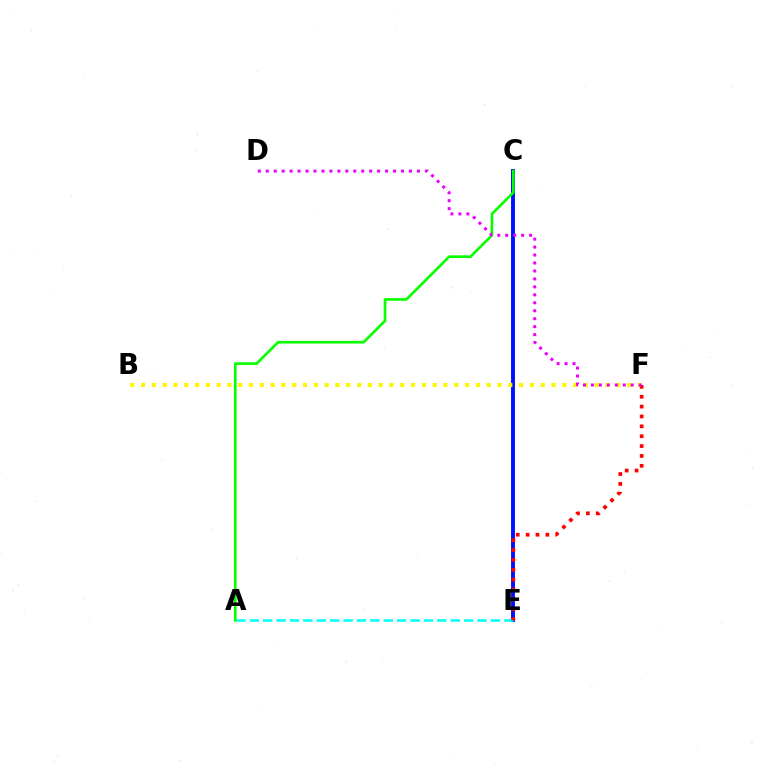{('C', 'E'): [{'color': '#0010ff', 'line_style': 'solid', 'thickness': 2.81}], ('B', 'F'): [{'color': '#fcf500', 'line_style': 'dotted', 'thickness': 2.94}], ('A', 'E'): [{'color': '#00fff6', 'line_style': 'dashed', 'thickness': 1.82}], ('E', 'F'): [{'color': '#ff0000', 'line_style': 'dotted', 'thickness': 2.68}], ('A', 'C'): [{'color': '#08ff00', 'line_style': 'solid', 'thickness': 1.91}], ('D', 'F'): [{'color': '#ee00ff', 'line_style': 'dotted', 'thickness': 2.16}]}